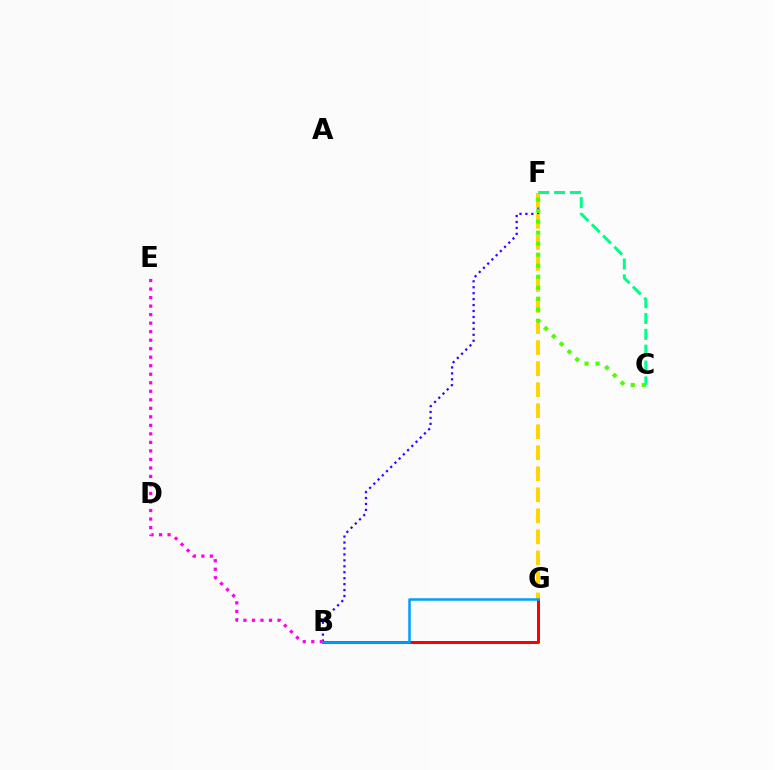{('B', 'F'): [{'color': '#3700ff', 'line_style': 'dotted', 'thickness': 1.61}], ('B', 'G'): [{'color': '#ff0000', 'line_style': 'solid', 'thickness': 2.16}, {'color': '#009eff', 'line_style': 'solid', 'thickness': 1.81}], ('F', 'G'): [{'color': '#ffd500', 'line_style': 'dashed', 'thickness': 2.86}], ('B', 'E'): [{'color': '#ff00ed', 'line_style': 'dotted', 'thickness': 2.31}], ('C', 'F'): [{'color': '#00ff86', 'line_style': 'dashed', 'thickness': 2.16}, {'color': '#4fff00', 'line_style': 'dotted', 'thickness': 2.99}]}